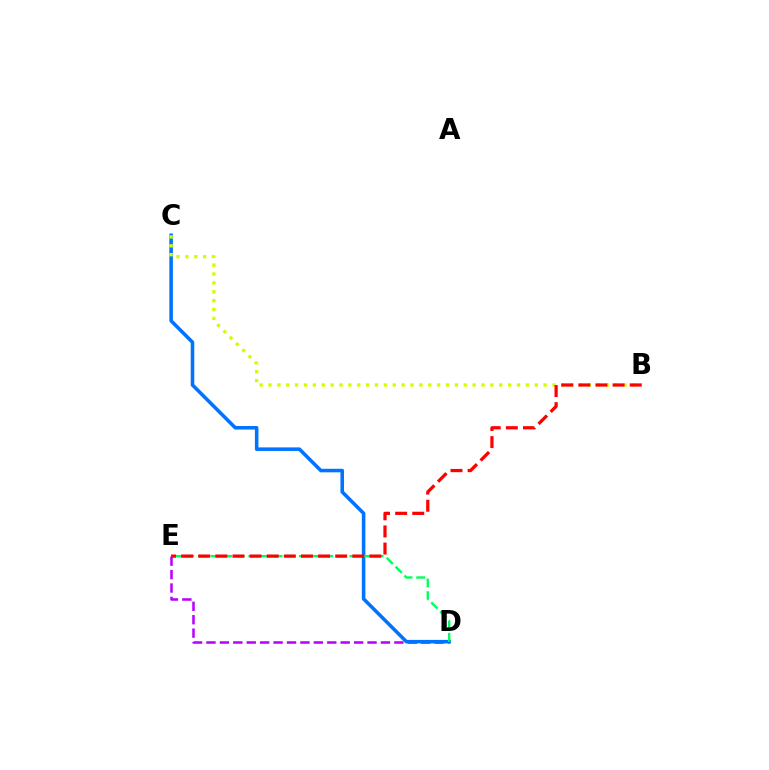{('D', 'E'): [{'color': '#b900ff', 'line_style': 'dashed', 'thickness': 1.82}, {'color': '#00ff5c', 'line_style': 'dashed', 'thickness': 1.71}], ('C', 'D'): [{'color': '#0074ff', 'line_style': 'solid', 'thickness': 2.56}], ('B', 'C'): [{'color': '#d1ff00', 'line_style': 'dotted', 'thickness': 2.41}], ('B', 'E'): [{'color': '#ff0000', 'line_style': 'dashed', 'thickness': 2.33}]}